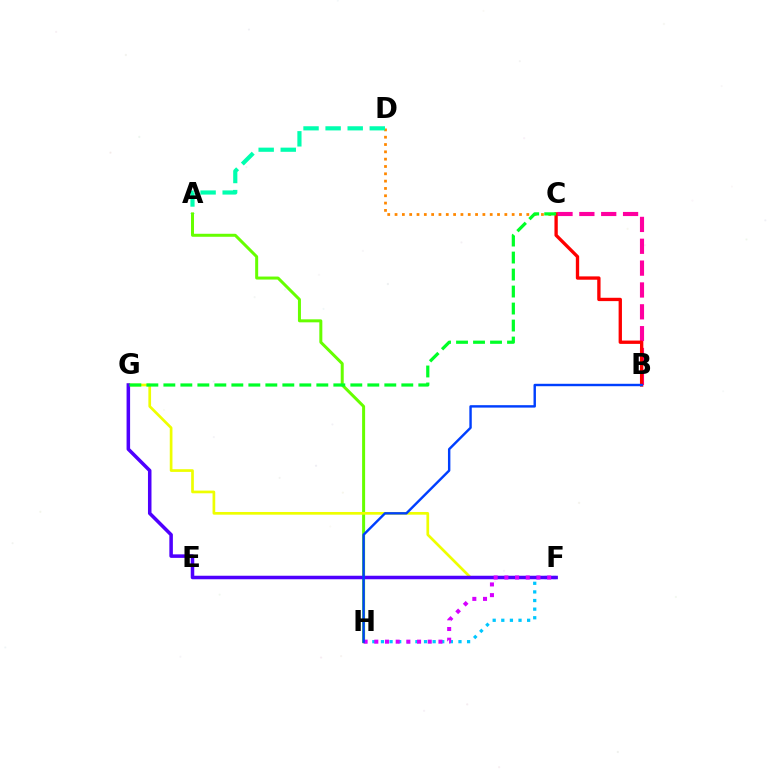{('C', 'D'): [{'color': '#ff8800', 'line_style': 'dotted', 'thickness': 1.99}], ('B', 'C'): [{'color': '#ff00a0', 'line_style': 'dashed', 'thickness': 2.97}, {'color': '#ff0000', 'line_style': 'solid', 'thickness': 2.4}], ('A', 'D'): [{'color': '#00ffaf', 'line_style': 'dashed', 'thickness': 3.0}], ('A', 'H'): [{'color': '#66ff00', 'line_style': 'solid', 'thickness': 2.16}], ('F', 'H'): [{'color': '#00c7ff', 'line_style': 'dotted', 'thickness': 2.34}, {'color': '#d600ff', 'line_style': 'dotted', 'thickness': 2.9}], ('F', 'G'): [{'color': '#eeff00', 'line_style': 'solid', 'thickness': 1.94}, {'color': '#4f00ff', 'line_style': 'solid', 'thickness': 2.54}], ('C', 'G'): [{'color': '#00ff27', 'line_style': 'dashed', 'thickness': 2.31}], ('B', 'H'): [{'color': '#003fff', 'line_style': 'solid', 'thickness': 1.74}]}